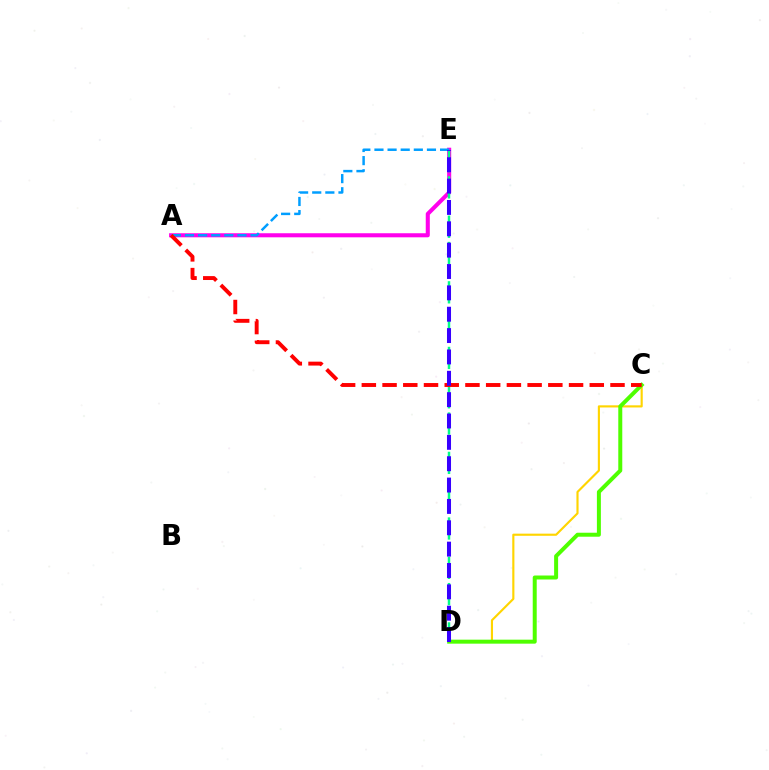{('A', 'E'): [{'color': '#ff00ed', 'line_style': 'solid', 'thickness': 2.93}, {'color': '#009eff', 'line_style': 'dashed', 'thickness': 1.78}], ('C', 'D'): [{'color': '#ffd500', 'line_style': 'solid', 'thickness': 1.55}, {'color': '#4fff00', 'line_style': 'solid', 'thickness': 2.87}], ('D', 'E'): [{'color': '#00ff86', 'line_style': 'dashed', 'thickness': 1.78}, {'color': '#3700ff', 'line_style': 'dashed', 'thickness': 2.9}], ('A', 'C'): [{'color': '#ff0000', 'line_style': 'dashed', 'thickness': 2.82}]}